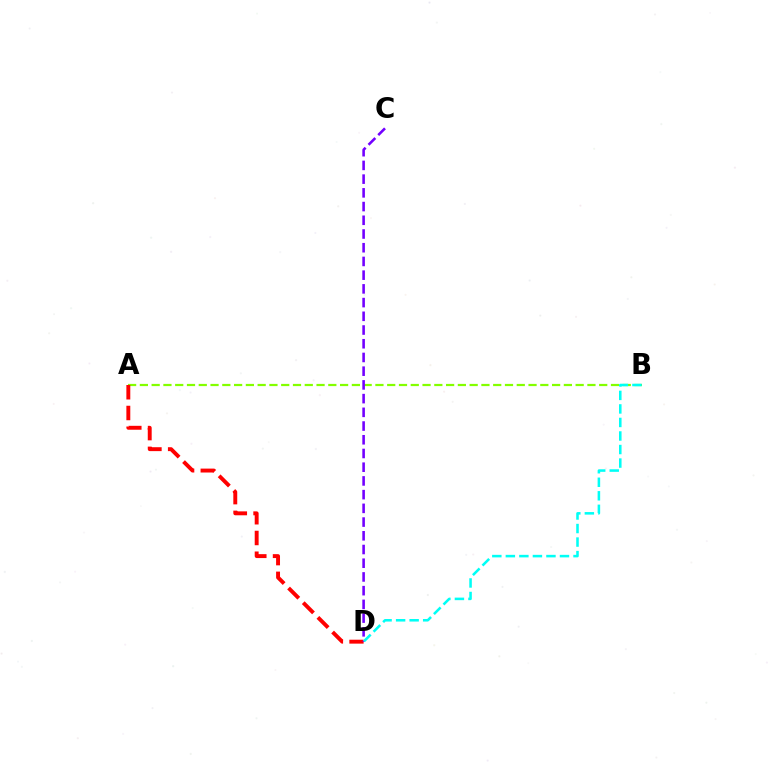{('A', 'B'): [{'color': '#84ff00', 'line_style': 'dashed', 'thickness': 1.6}], ('A', 'D'): [{'color': '#ff0000', 'line_style': 'dashed', 'thickness': 2.82}], ('C', 'D'): [{'color': '#7200ff', 'line_style': 'dashed', 'thickness': 1.86}], ('B', 'D'): [{'color': '#00fff6', 'line_style': 'dashed', 'thickness': 1.84}]}